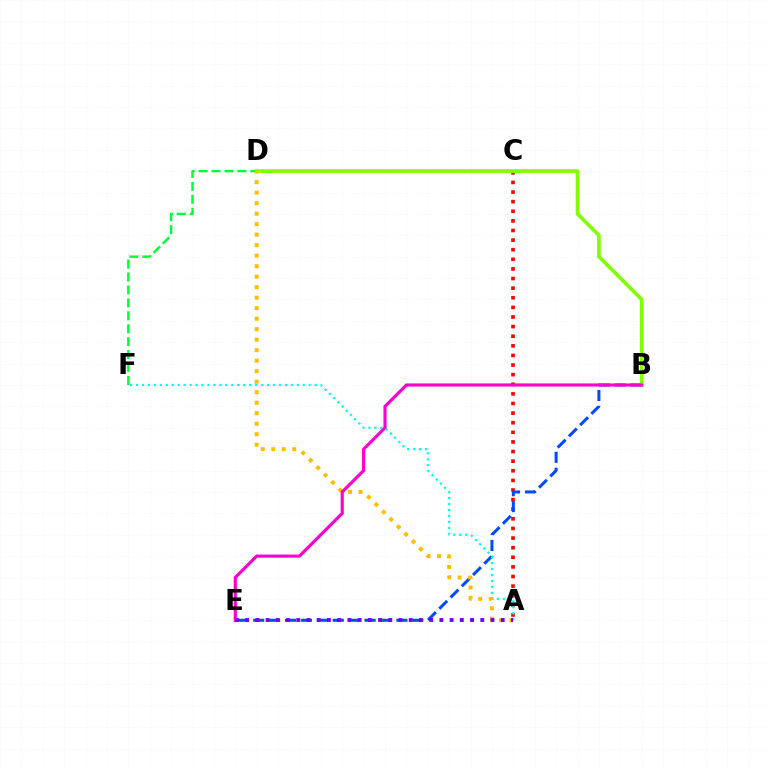{('A', 'C'): [{'color': '#ff0000', 'line_style': 'dotted', 'thickness': 2.61}], ('B', 'E'): [{'color': '#004bff', 'line_style': 'dashed', 'thickness': 2.16}, {'color': '#ff00cf', 'line_style': 'solid', 'thickness': 2.27}], ('D', 'F'): [{'color': '#00ff39', 'line_style': 'dashed', 'thickness': 1.76}], ('B', 'D'): [{'color': '#84ff00', 'line_style': 'solid', 'thickness': 2.63}], ('A', 'F'): [{'color': '#00fff6', 'line_style': 'dotted', 'thickness': 1.62}], ('A', 'D'): [{'color': '#ffbd00', 'line_style': 'dotted', 'thickness': 2.85}], ('A', 'E'): [{'color': '#7200ff', 'line_style': 'dotted', 'thickness': 2.78}]}